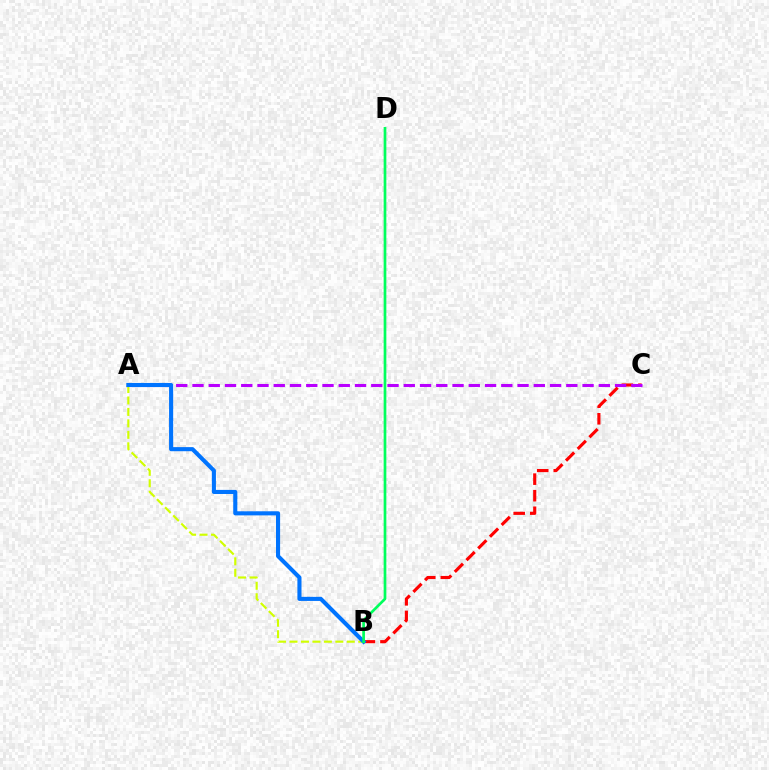{('B', 'C'): [{'color': '#ff0000', 'line_style': 'dashed', 'thickness': 2.25}], ('A', 'C'): [{'color': '#b900ff', 'line_style': 'dashed', 'thickness': 2.21}], ('A', 'B'): [{'color': '#d1ff00', 'line_style': 'dashed', 'thickness': 1.56}, {'color': '#0074ff', 'line_style': 'solid', 'thickness': 2.95}], ('B', 'D'): [{'color': '#00ff5c', 'line_style': 'solid', 'thickness': 1.94}]}